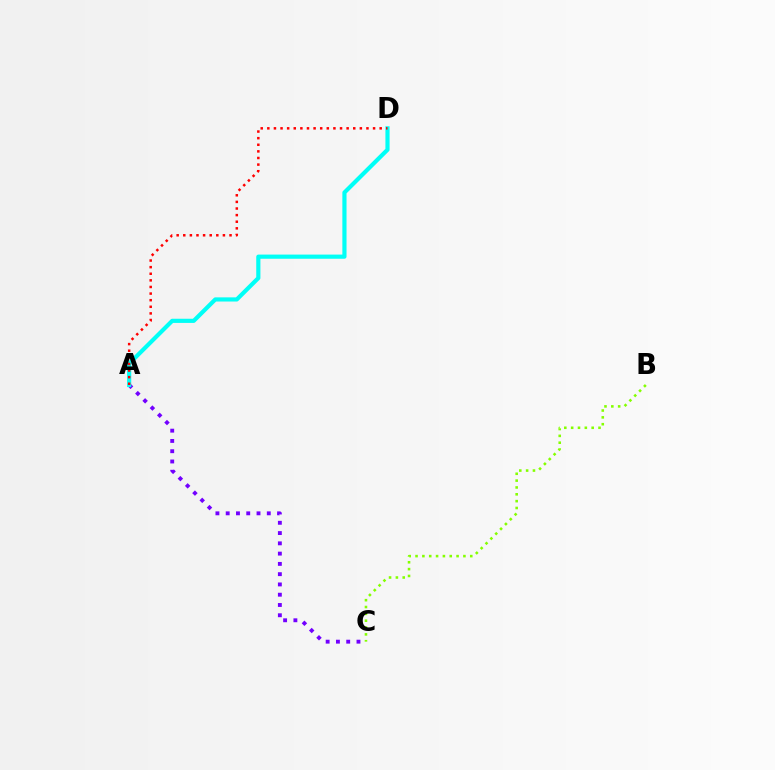{('A', 'C'): [{'color': '#7200ff', 'line_style': 'dotted', 'thickness': 2.79}], ('A', 'D'): [{'color': '#00fff6', 'line_style': 'solid', 'thickness': 3.0}, {'color': '#ff0000', 'line_style': 'dotted', 'thickness': 1.8}], ('B', 'C'): [{'color': '#84ff00', 'line_style': 'dotted', 'thickness': 1.86}]}